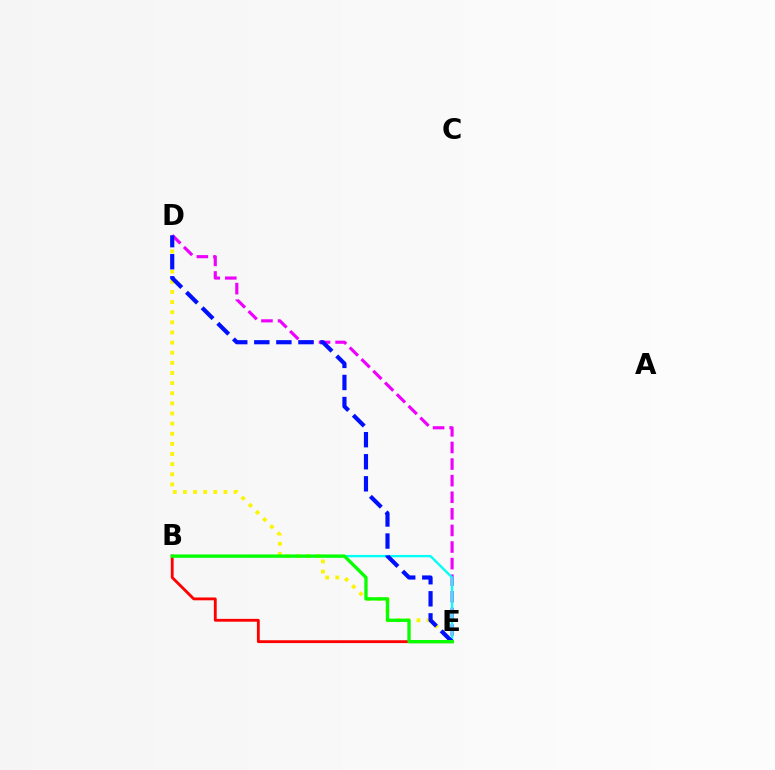{('D', 'E'): [{'color': '#ee00ff', 'line_style': 'dashed', 'thickness': 2.25}, {'color': '#fcf500', 'line_style': 'dotted', 'thickness': 2.75}, {'color': '#0010ff', 'line_style': 'dashed', 'thickness': 3.0}], ('B', 'E'): [{'color': '#ff0000', 'line_style': 'solid', 'thickness': 2.04}, {'color': '#00fff6', 'line_style': 'solid', 'thickness': 1.69}, {'color': '#08ff00', 'line_style': 'solid', 'thickness': 2.4}]}